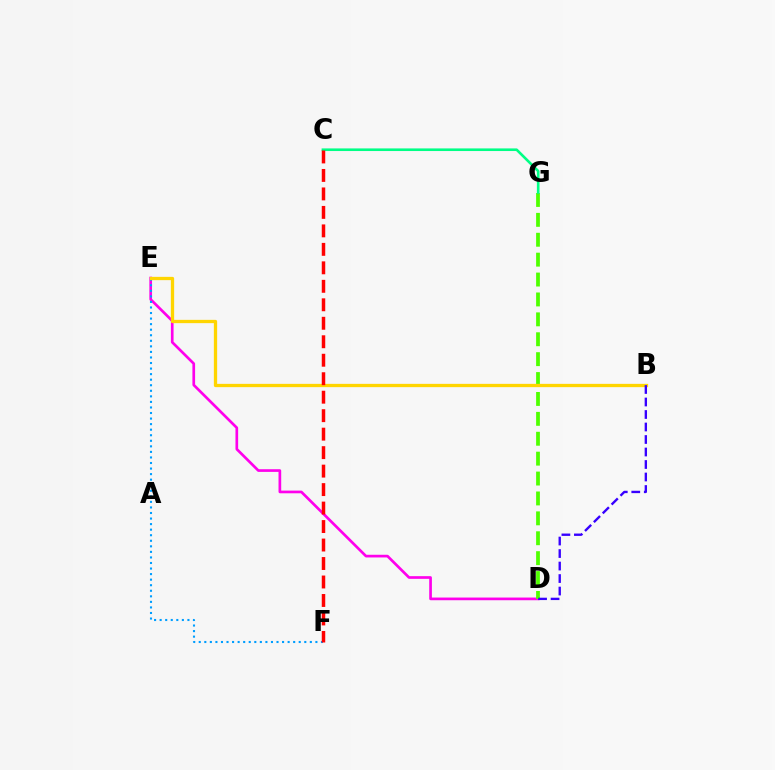{('D', 'E'): [{'color': '#ff00ed', 'line_style': 'solid', 'thickness': 1.93}], ('D', 'G'): [{'color': '#4fff00', 'line_style': 'dashed', 'thickness': 2.7}], ('E', 'F'): [{'color': '#009eff', 'line_style': 'dotted', 'thickness': 1.51}], ('B', 'E'): [{'color': '#ffd500', 'line_style': 'solid', 'thickness': 2.37}], ('C', 'G'): [{'color': '#00ff86', 'line_style': 'solid', 'thickness': 1.89}], ('B', 'D'): [{'color': '#3700ff', 'line_style': 'dashed', 'thickness': 1.7}], ('C', 'F'): [{'color': '#ff0000', 'line_style': 'dashed', 'thickness': 2.51}]}